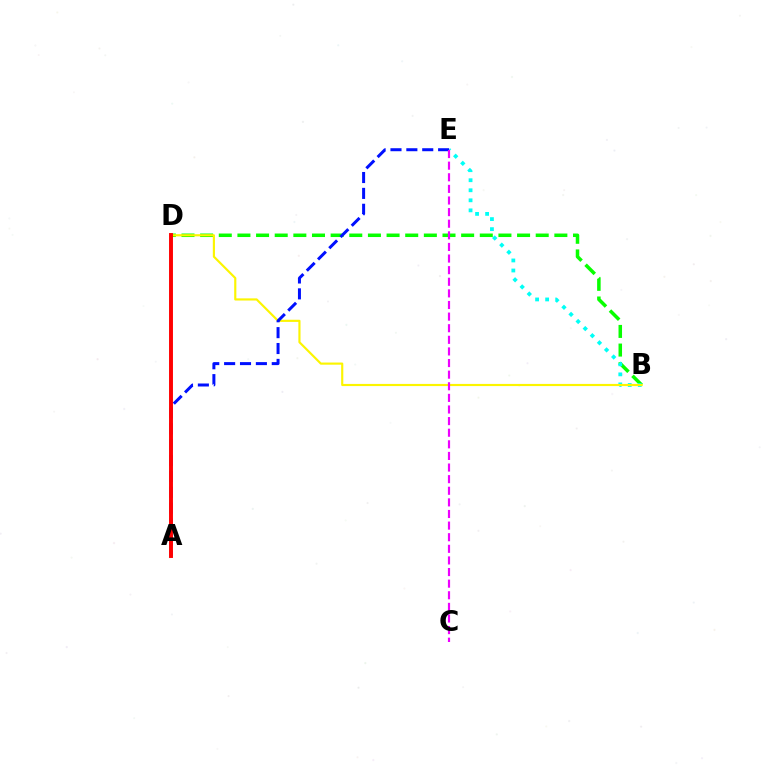{('B', 'D'): [{'color': '#08ff00', 'line_style': 'dashed', 'thickness': 2.53}, {'color': '#fcf500', 'line_style': 'solid', 'thickness': 1.55}], ('B', 'E'): [{'color': '#00fff6', 'line_style': 'dotted', 'thickness': 2.73}], ('A', 'E'): [{'color': '#0010ff', 'line_style': 'dashed', 'thickness': 2.16}], ('A', 'D'): [{'color': '#ff0000', 'line_style': 'solid', 'thickness': 2.82}], ('C', 'E'): [{'color': '#ee00ff', 'line_style': 'dashed', 'thickness': 1.58}]}